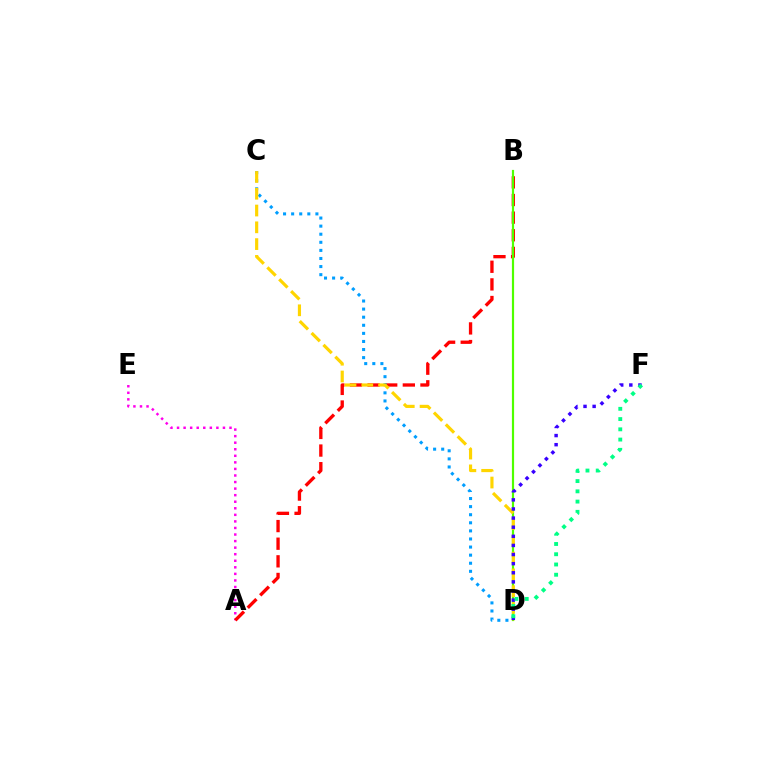{('A', 'E'): [{'color': '#ff00ed', 'line_style': 'dotted', 'thickness': 1.78}], ('A', 'B'): [{'color': '#ff0000', 'line_style': 'dashed', 'thickness': 2.39}], ('B', 'D'): [{'color': '#4fff00', 'line_style': 'solid', 'thickness': 1.58}], ('C', 'D'): [{'color': '#009eff', 'line_style': 'dotted', 'thickness': 2.2}, {'color': '#ffd500', 'line_style': 'dashed', 'thickness': 2.28}], ('D', 'F'): [{'color': '#3700ff', 'line_style': 'dotted', 'thickness': 2.48}, {'color': '#00ff86', 'line_style': 'dotted', 'thickness': 2.79}]}